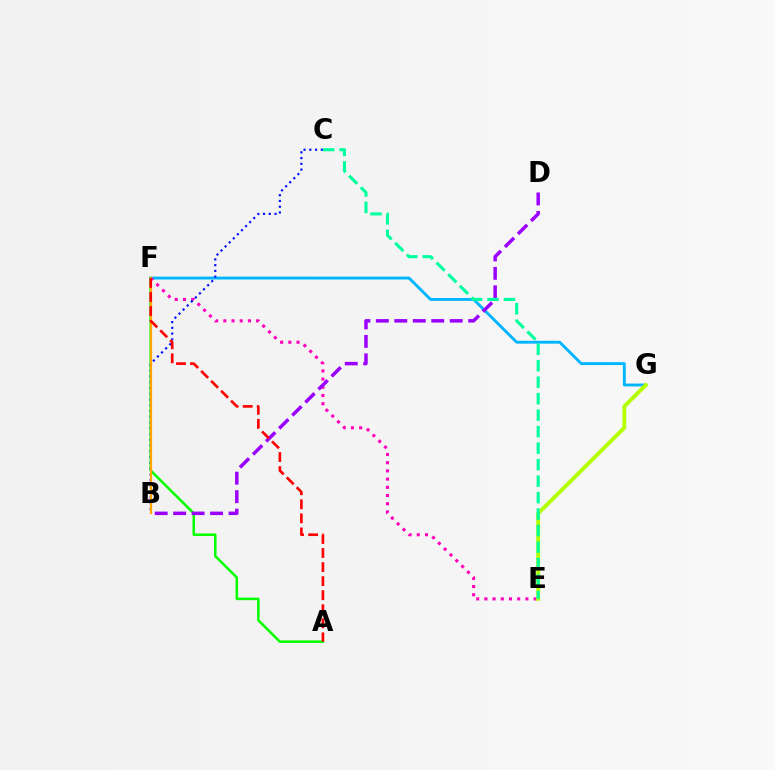{('F', 'G'): [{'color': '#00b5ff', 'line_style': 'solid', 'thickness': 2.06}], ('E', 'F'): [{'color': '#ff00bd', 'line_style': 'dotted', 'thickness': 2.23}], ('A', 'F'): [{'color': '#08ff00', 'line_style': 'solid', 'thickness': 1.83}, {'color': '#ff0000', 'line_style': 'dashed', 'thickness': 1.91}], ('B', 'D'): [{'color': '#9b00ff', 'line_style': 'dashed', 'thickness': 2.51}], ('B', 'C'): [{'color': '#0010ff', 'line_style': 'dotted', 'thickness': 1.56}], ('B', 'F'): [{'color': '#ffa500', 'line_style': 'solid', 'thickness': 1.58}], ('E', 'G'): [{'color': '#b3ff00', 'line_style': 'solid', 'thickness': 2.81}], ('C', 'E'): [{'color': '#00ff9d', 'line_style': 'dashed', 'thickness': 2.24}]}